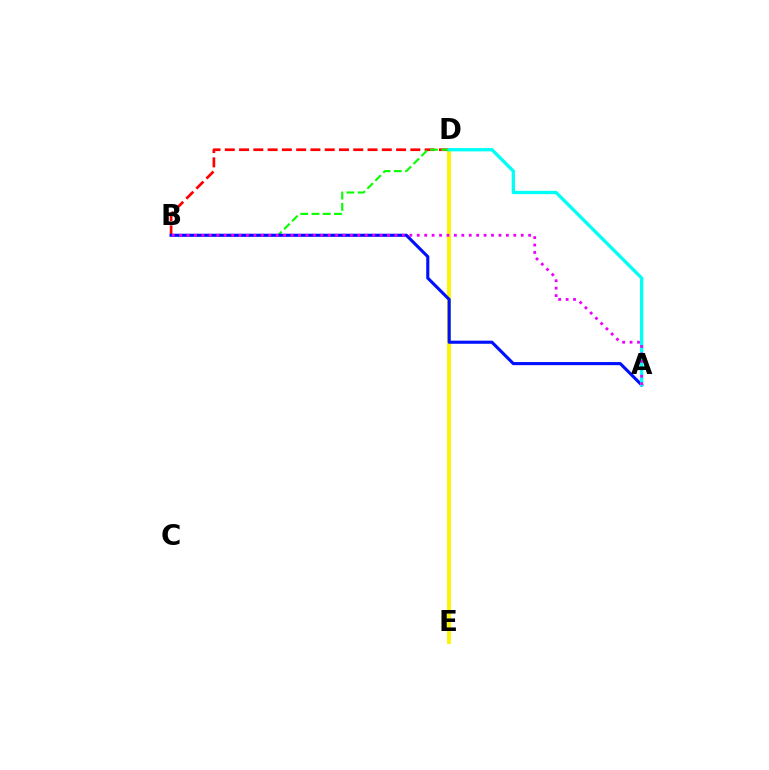{('D', 'E'): [{'color': '#fcf500', 'line_style': 'solid', 'thickness': 2.81}], ('B', 'D'): [{'color': '#ff0000', 'line_style': 'dashed', 'thickness': 1.94}, {'color': '#08ff00', 'line_style': 'dashed', 'thickness': 1.53}], ('A', 'B'): [{'color': '#0010ff', 'line_style': 'solid', 'thickness': 2.24}, {'color': '#ee00ff', 'line_style': 'dotted', 'thickness': 2.02}], ('A', 'D'): [{'color': '#00fff6', 'line_style': 'solid', 'thickness': 2.38}]}